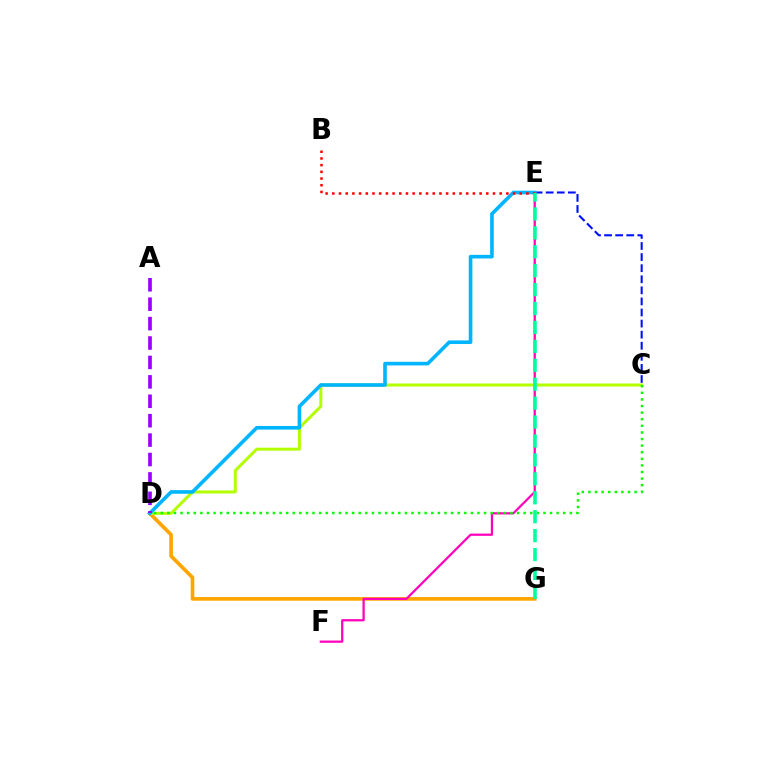{('C', 'E'): [{'color': '#0010ff', 'line_style': 'dashed', 'thickness': 1.51}], ('D', 'G'): [{'color': '#ffa500', 'line_style': 'solid', 'thickness': 2.64}], ('E', 'F'): [{'color': '#ff00bd', 'line_style': 'solid', 'thickness': 1.61}], ('C', 'D'): [{'color': '#b3ff00', 'line_style': 'solid', 'thickness': 2.15}, {'color': '#08ff00', 'line_style': 'dotted', 'thickness': 1.79}], ('D', 'E'): [{'color': '#00b5ff', 'line_style': 'solid', 'thickness': 2.61}], ('A', 'D'): [{'color': '#9b00ff', 'line_style': 'dashed', 'thickness': 2.64}], ('B', 'E'): [{'color': '#ff0000', 'line_style': 'dotted', 'thickness': 1.82}], ('E', 'G'): [{'color': '#00ff9d', 'line_style': 'dashed', 'thickness': 2.57}]}